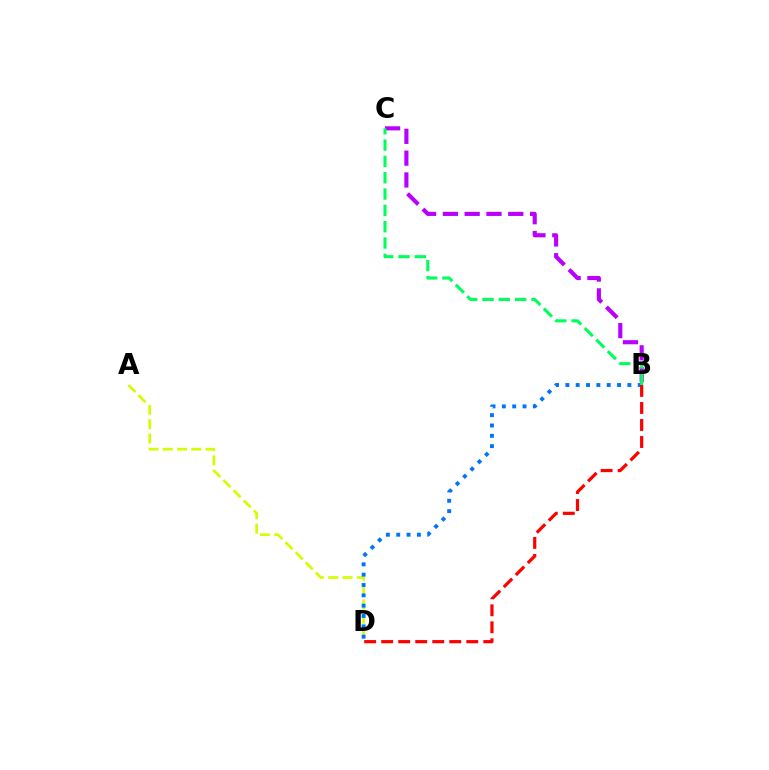{('A', 'D'): [{'color': '#d1ff00', 'line_style': 'dashed', 'thickness': 1.95}], ('B', 'D'): [{'color': '#0074ff', 'line_style': 'dotted', 'thickness': 2.81}, {'color': '#ff0000', 'line_style': 'dashed', 'thickness': 2.31}], ('B', 'C'): [{'color': '#b900ff', 'line_style': 'dashed', 'thickness': 2.96}, {'color': '#00ff5c', 'line_style': 'dashed', 'thickness': 2.22}]}